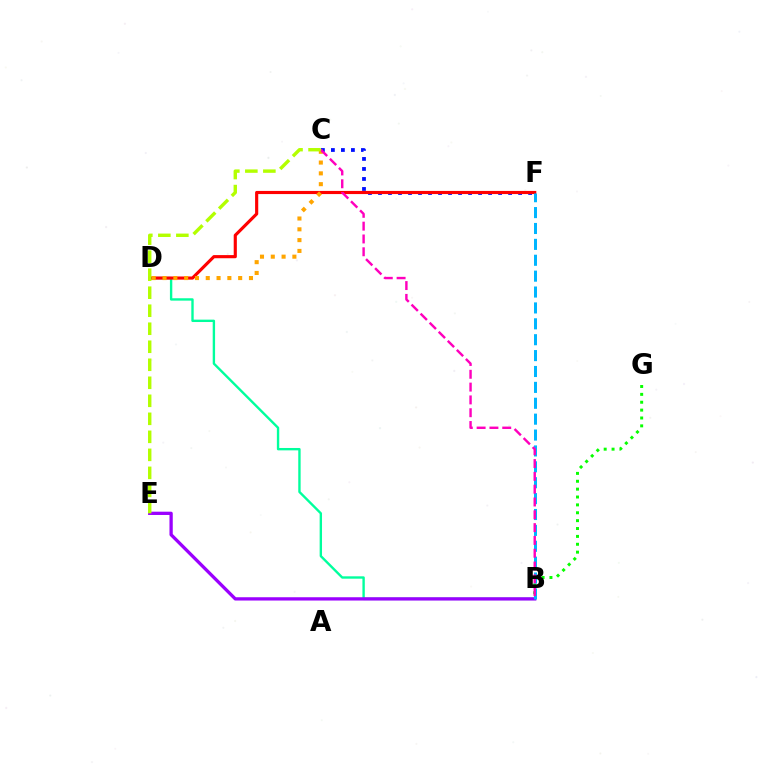{('B', 'D'): [{'color': '#00ff9d', 'line_style': 'solid', 'thickness': 1.71}], ('C', 'F'): [{'color': '#0010ff', 'line_style': 'dotted', 'thickness': 2.72}], ('D', 'F'): [{'color': '#ff0000', 'line_style': 'solid', 'thickness': 2.26}], ('B', 'E'): [{'color': '#9b00ff', 'line_style': 'solid', 'thickness': 2.37}], ('B', 'G'): [{'color': '#08ff00', 'line_style': 'dotted', 'thickness': 2.14}], ('B', 'F'): [{'color': '#00b5ff', 'line_style': 'dashed', 'thickness': 2.16}], ('C', 'D'): [{'color': '#ffa500', 'line_style': 'dotted', 'thickness': 2.93}], ('B', 'C'): [{'color': '#ff00bd', 'line_style': 'dashed', 'thickness': 1.74}], ('C', 'E'): [{'color': '#b3ff00', 'line_style': 'dashed', 'thickness': 2.45}]}